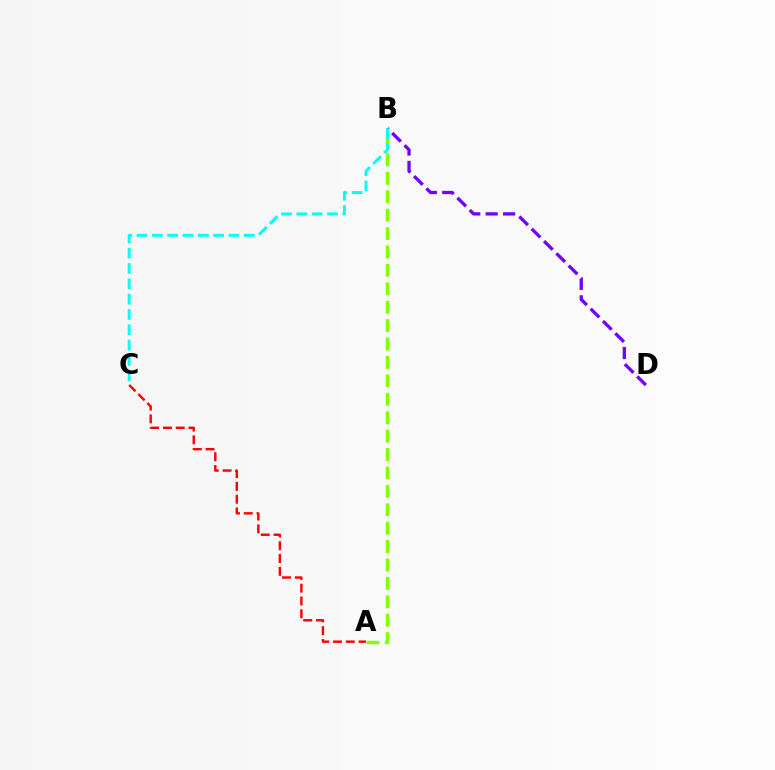{('A', 'B'): [{'color': '#84ff00', 'line_style': 'dashed', 'thickness': 2.5}], ('B', 'D'): [{'color': '#7200ff', 'line_style': 'dashed', 'thickness': 2.37}], ('B', 'C'): [{'color': '#00fff6', 'line_style': 'dashed', 'thickness': 2.08}], ('A', 'C'): [{'color': '#ff0000', 'line_style': 'dashed', 'thickness': 1.74}]}